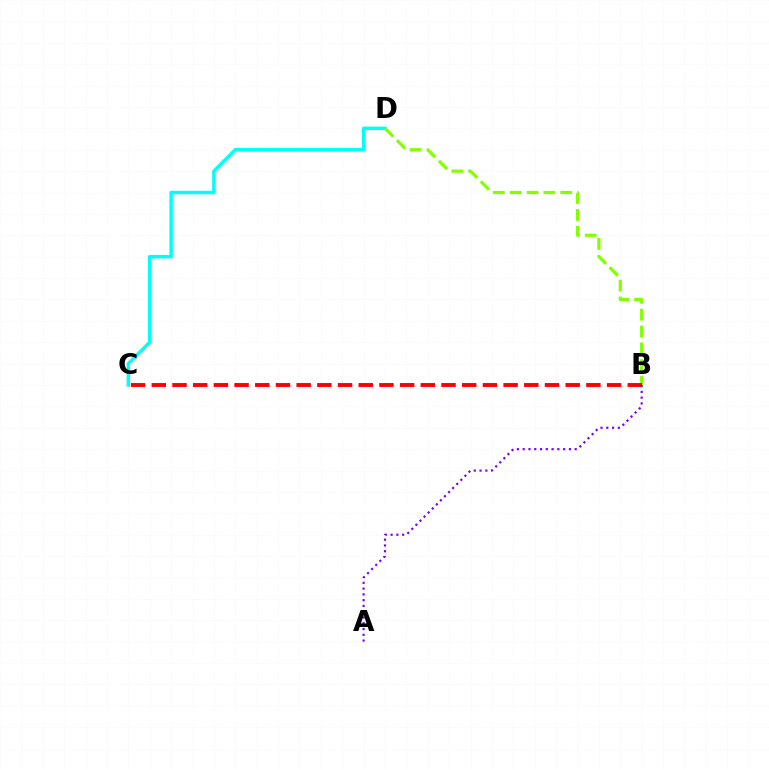{('C', 'D'): [{'color': '#00fff6', 'line_style': 'solid', 'thickness': 2.48}], ('B', 'D'): [{'color': '#84ff00', 'line_style': 'dashed', 'thickness': 2.29}], ('B', 'C'): [{'color': '#ff0000', 'line_style': 'dashed', 'thickness': 2.81}], ('A', 'B'): [{'color': '#7200ff', 'line_style': 'dotted', 'thickness': 1.57}]}